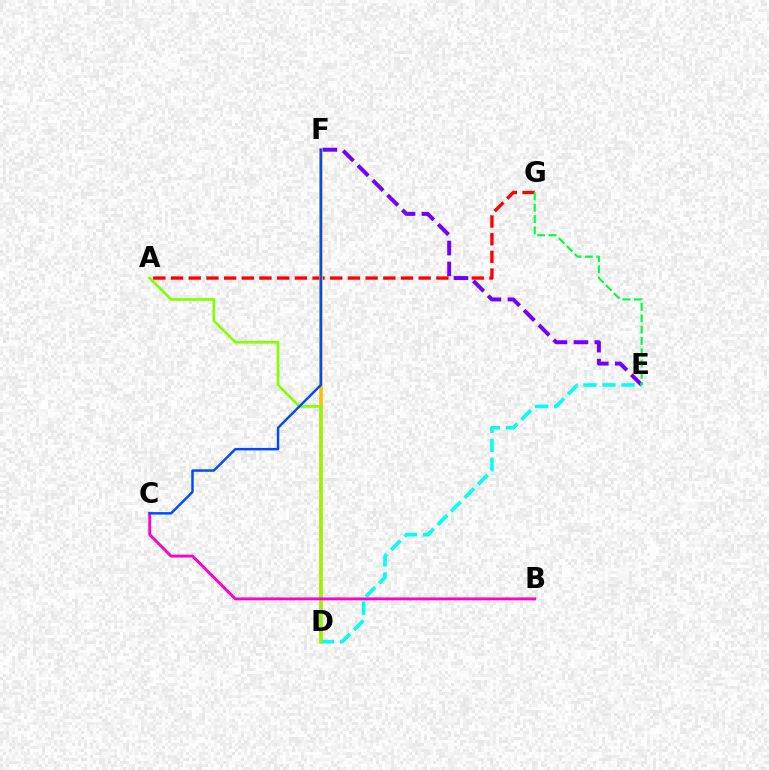{('A', 'G'): [{'color': '#ff0000', 'line_style': 'dashed', 'thickness': 2.4}], ('D', 'F'): [{'color': '#ffbd00', 'line_style': 'solid', 'thickness': 2.53}], ('E', 'F'): [{'color': '#7200ff', 'line_style': 'dashed', 'thickness': 2.84}], ('D', 'E'): [{'color': '#00fff6', 'line_style': 'dashed', 'thickness': 2.59}], ('A', 'D'): [{'color': '#84ff00', 'line_style': 'solid', 'thickness': 1.92}], ('B', 'C'): [{'color': '#ff00cf', 'line_style': 'solid', 'thickness': 2.06}], ('C', 'F'): [{'color': '#004bff', 'line_style': 'solid', 'thickness': 1.77}], ('E', 'G'): [{'color': '#00ff39', 'line_style': 'dashed', 'thickness': 1.54}]}